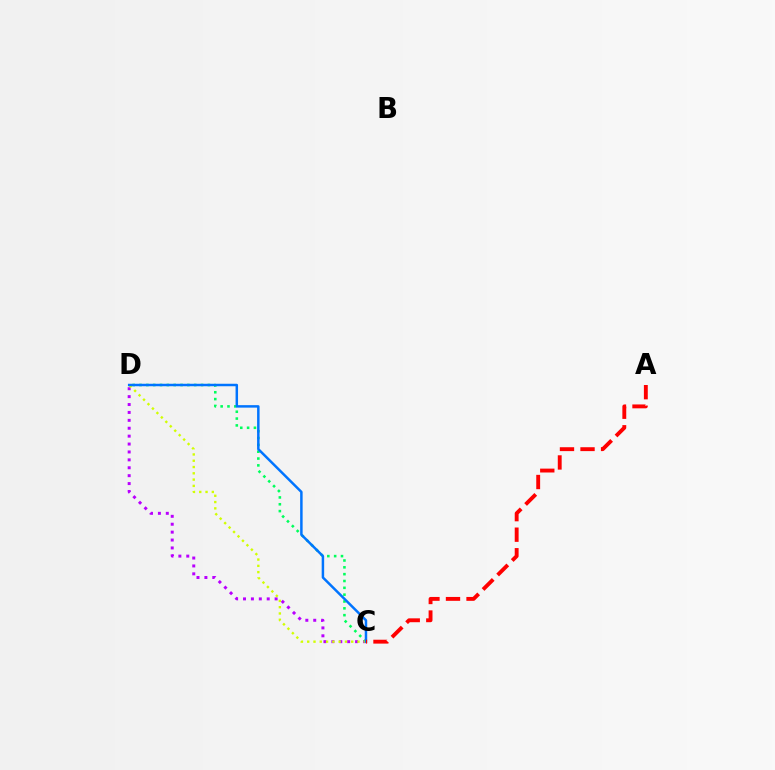{('C', 'D'): [{'color': '#b900ff', 'line_style': 'dotted', 'thickness': 2.15}, {'color': '#00ff5c', 'line_style': 'dotted', 'thickness': 1.86}, {'color': '#d1ff00', 'line_style': 'dotted', 'thickness': 1.71}, {'color': '#0074ff', 'line_style': 'solid', 'thickness': 1.79}], ('A', 'C'): [{'color': '#ff0000', 'line_style': 'dashed', 'thickness': 2.79}]}